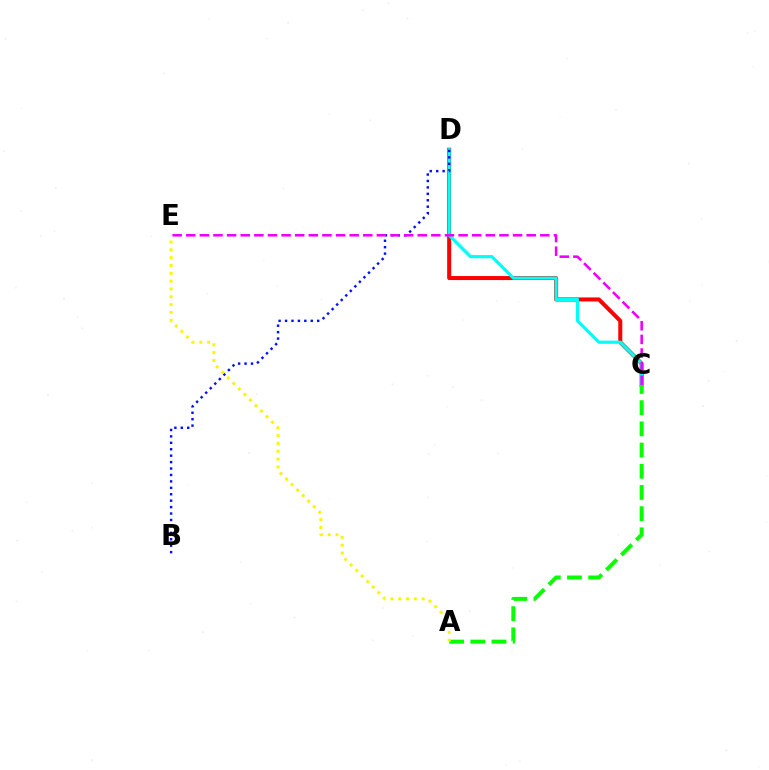{('C', 'D'): [{'color': '#ff0000', 'line_style': 'solid', 'thickness': 2.89}, {'color': '#00fff6', 'line_style': 'solid', 'thickness': 2.3}], ('B', 'D'): [{'color': '#0010ff', 'line_style': 'dotted', 'thickness': 1.75}], ('A', 'C'): [{'color': '#08ff00', 'line_style': 'dashed', 'thickness': 2.88}], ('C', 'E'): [{'color': '#ee00ff', 'line_style': 'dashed', 'thickness': 1.85}], ('A', 'E'): [{'color': '#fcf500', 'line_style': 'dotted', 'thickness': 2.13}]}